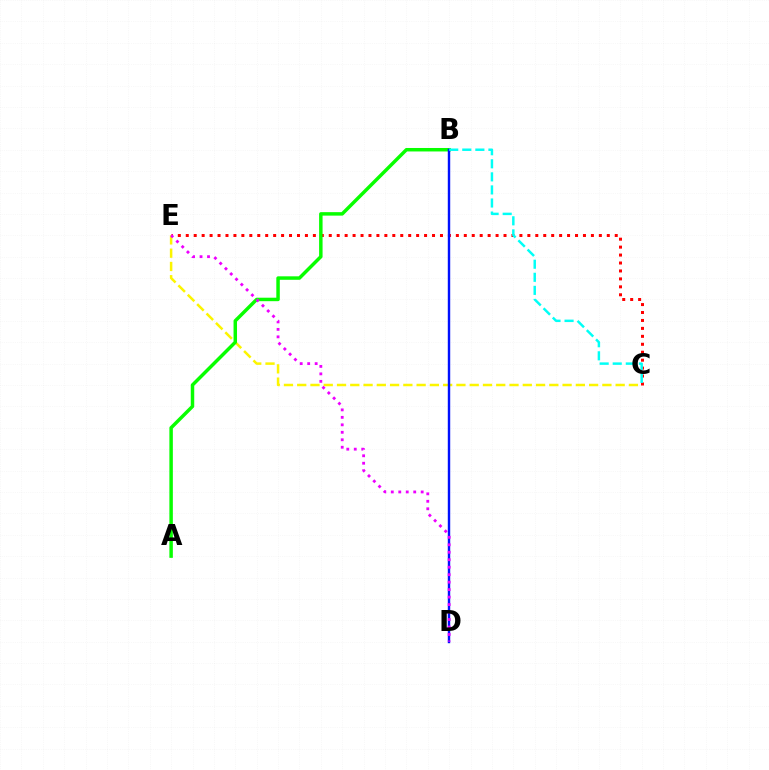{('C', 'E'): [{'color': '#ff0000', 'line_style': 'dotted', 'thickness': 2.16}, {'color': '#fcf500', 'line_style': 'dashed', 'thickness': 1.8}], ('A', 'B'): [{'color': '#08ff00', 'line_style': 'solid', 'thickness': 2.5}], ('B', 'D'): [{'color': '#0010ff', 'line_style': 'solid', 'thickness': 1.74}], ('D', 'E'): [{'color': '#ee00ff', 'line_style': 'dotted', 'thickness': 2.03}], ('B', 'C'): [{'color': '#00fff6', 'line_style': 'dashed', 'thickness': 1.78}]}